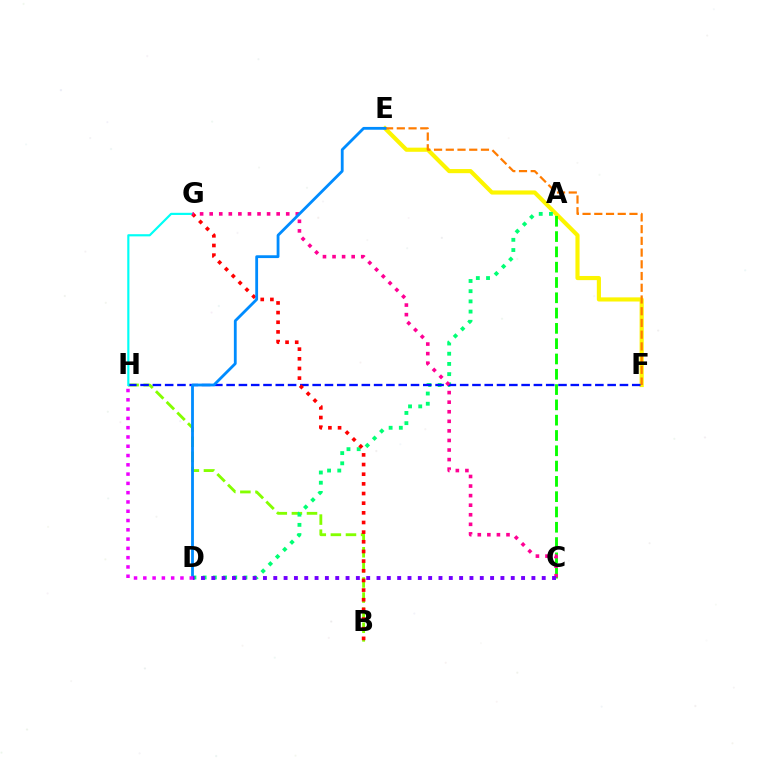{('B', 'H'): [{'color': '#84ff00', 'line_style': 'dashed', 'thickness': 2.05}], ('E', 'F'): [{'color': '#fcf500', 'line_style': 'solid', 'thickness': 2.98}, {'color': '#ff7c00', 'line_style': 'dashed', 'thickness': 1.59}], ('A', 'D'): [{'color': '#00ff74', 'line_style': 'dotted', 'thickness': 2.77}], ('F', 'H'): [{'color': '#0010ff', 'line_style': 'dashed', 'thickness': 1.67}], ('G', 'H'): [{'color': '#00fff6', 'line_style': 'solid', 'thickness': 1.56}], ('B', 'G'): [{'color': '#ff0000', 'line_style': 'dotted', 'thickness': 2.62}], ('A', 'C'): [{'color': '#08ff00', 'line_style': 'dashed', 'thickness': 2.08}], ('C', 'G'): [{'color': '#ff0094', 'line_style': 'dotted', 'thickness': 2.6}], ('D', 'E'): [{'color': '#008cff', 'line_style': 'solid', 'thickness': 2.03}], ('D', 'H'): [{'color': '#ee00ff', 'line_style': 'dotted', 'thickness': 2.52}], ('C', 'D'): [{'color': '#7200ff', 'line_style': 'dotted', 'thickness': 2.81}]}